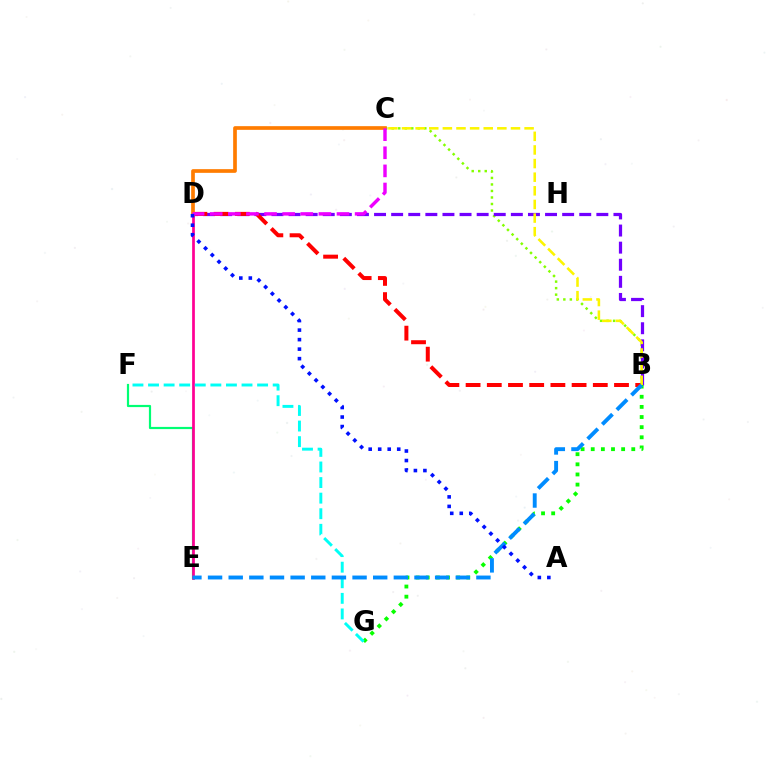{('B', 'C'): [{'color': '#84ff00', 'line_style': 'dotted', 'thickness': 1.77}, {'color': '#fcf500', 'line_style': 'dashed', 'thickness': 1.85}], ('B', 'D'): [{'color': '#7200ff', 'line_style': 'dashed', 'thickness': 2.32}, {'color': '#ff0000', 'line_style': 'dashed', 'thickness': 2.88}], ('E', 'F'): [{'color': '#00ff74', 'line_style': 'solid', 'thickness': 1.58}], ('D', 'E'): [{'color': '#ff0094', 'line_style': 'solid', 'thickness': 1.96}], ('B', 'G'): [{'color': '#08ff00', 'line_style': 'dotted', 'thickness': 2.75}], ('C', 'D'): [{'color': '#ff7c00', 'line_style': 'solid', 'thickness': 2.66}, {'color': '#ee00ff', 'line_style': 'dashed', 'thickness': 2.46}], ('F', 'G'): [{'color': '#00fff6', 'line_style': 'dashed', 'thickness': 2.12}], ('B', 'E'): [{'color': '#008cff', 'line_style': 'dashed', 'thickness': 2.8}], ('A', 'D'): [{'color': '#0010ff', 'line_style': 'dotted', 'thickness': 2.58}]}